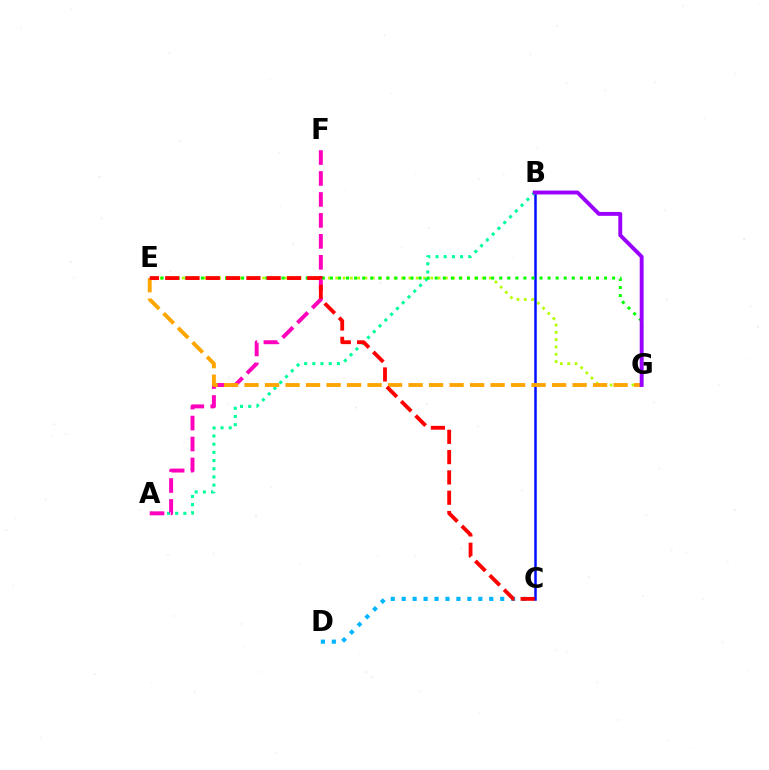{('E', 'G'): [{'color': '#b3ff00', 'line_style': 'dotted', 'thickness': 1.99}, {'color': '#08ff00', 'line_style': 'dotted', 'thickness': 2.19}, {'color': '#ffa500', 'line_style': 'dashed', 'thickness': 2.79}], ('C', 'D'): [{'color': '#00b5ff', 'line_style': 'dotted', 'thickness': 2.97}], ('B', 'C'): [{'color': '#0010ff', 'line_style': 'solid', 'thickness': 1.8}], ('A', 'B'): [{'color': '#00ff9d', 'line_style': 'dotted', 'thickness': 2.22}], ('A', 'F'): [{'color': '#ff00bd', 'line_style': 'dashed', 'thickness': 2.85}], ('C', 'E'): [{'color': '#ff0000', 'line_style': 'dashed', 'thickness': 2.76}], ('B', 'G'): [{'color': '#9b00ff', 'line_style': 'solid', 'thickness': 2.8}]}